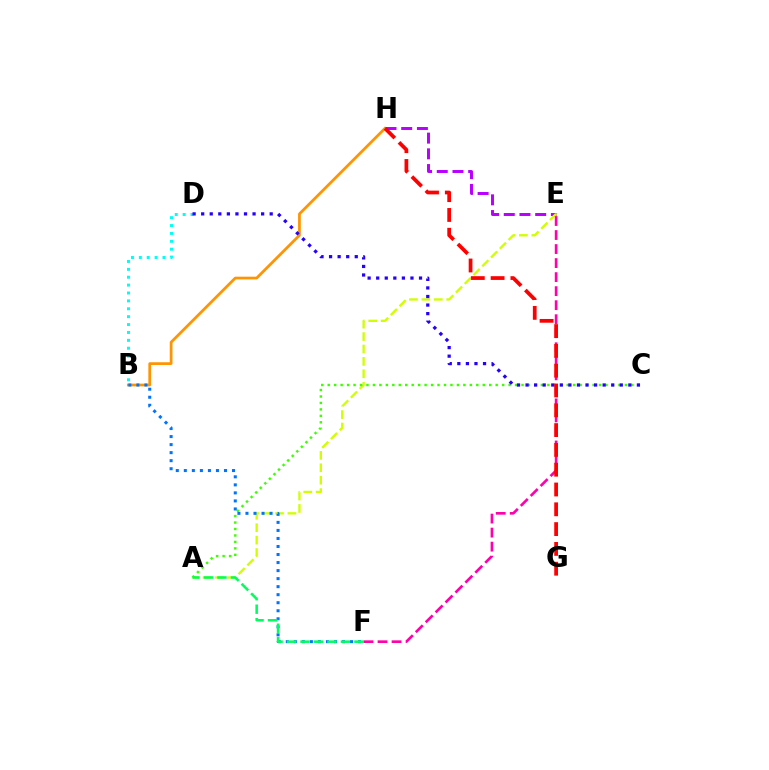{('B', 'H'): [{'color': '#ff9400', 'line_style': 'solid', 'thickness': 1.97}], ('B', 'D'): [{'color': '#00fff6', 'line_style': 'dotted', 'thickness': 2.14}], ('E', 'H'): [{'color': '#b900ff', 'line_style': 'dashed', 'thickness': 2.13}], ('A', 'E'): [{'color': '#d1ff00', 'line_style': 'dashed', 'thickness': 1.69}], ('A', 'C'): [{'color': '#3dff00', 'line_style': 'dotted', 'thickness': 1.76}], ('B', 'F'): [{'color': '#0074ff', 'line_style': 'dotted', 'thickness': 2.18}], ('A', 'F'): [{'color': '#00ff5c', 'line_style': 'dashed', 'thickness': 1.83}], ('E', 'F'): [{'color': '#ff00ac', 'line_style': 'dashed', 'thickness': 1.91}], ('C', 'D'): [{'color': '#2500ff', 'line_style': 'dotted', 'thickness': 2.33}], ('G', 'H'): [{'color': '#ff0000', 'line_style': 'dashed', 'thickness': 2.69}]}